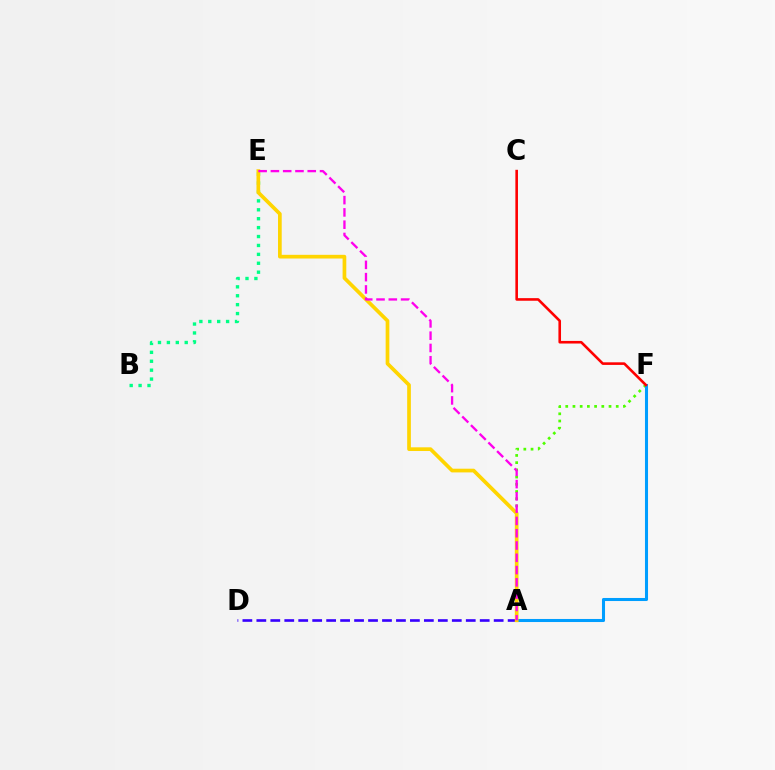{('A', 'F'): [{'color': '#4fff00', 'line_style': 'dotted', 'thickness': 1.96}, {'color': '#009eff', 'line_style': 'solid', 'thickness': 2.2}], ('C', 'F'): [{'color': '#ff0000', 'line_style': 'solid', 'thickness': 1.87}], ('A', 'D'): [{'color': '#3700ff', 'line_style': 'dashed', 'thickness': 1.9}], ('B', 'E'): [{'color': '#00ff86', 'line_style': 'dotted', 'thickness': 2.42}], ('A', 'E'): [{'color': '#ffd500', 'line_style': 'solid', 'thickness': 2.66}, {'color': '#ff00ed', 'line_style': 'dashed', 'thickness': 1.67}]}